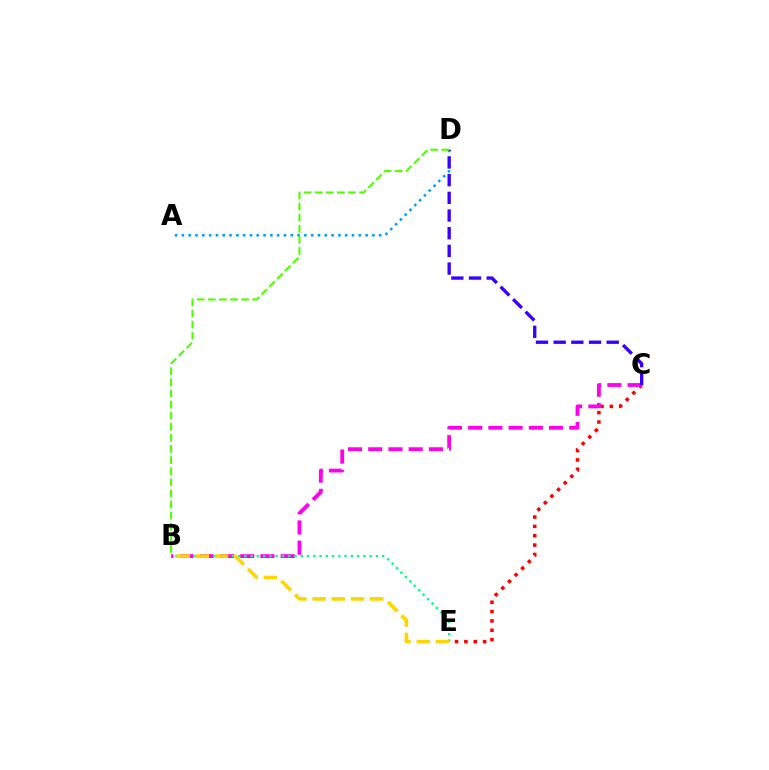{('C', 'E'): [{'color': '#ff0000', 'line_style': 'dotted', 'thickness': 2.54}], ('A', 'D'): [{'color': '#009eff', 'line_style': 'dotted', 'thickness': 1.85}], ('B', 'C'): [{'color': '#ff00ed', 'line_style': 'dashed', 'thickness': 2.75}], ('C', 'D'): [{'color': '#3700ff', 'line_style': 'dashed', 'thickness': 2.4}], ('B', 'E'): [{'color': '#00ff86', 'line_style': 'dotted', 'thickness': 1.7}, {'color': '#ffd500', 'line_style': 'dashed', 'thickness': 2.61}], ('B', 'D'): [{'color': '#4fff00', 'line_style': 'dashed', 'thickness': 1.51}]}